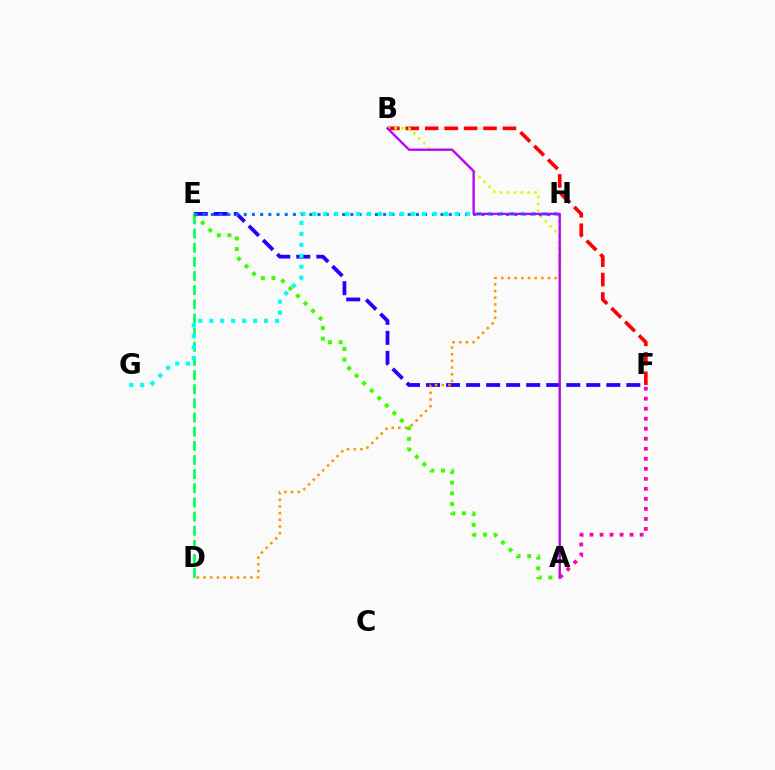{('E', 'F'): [{'color': '#2500ff', 'line_style': 'dashed', 'thickness': 2.72}], ('D', 'E'): [{'color': '#00ff5c', 'line_style': 'dashed', 'thickness': 1.92}], ('A', 'F'): [{'color': '#ff00ac', 'line_style': 'dotted', 'thickness': 2.72}], ('B', 'F'): [{'color': '#ff0000', 'line_style': 'dashed', 'thickness': 2.64}], ('A', 'B'): [{'color': '#d1ff00', 'line_style': 'dotted', 'thickness': 1.88}, {'color': '#b900ff', 'line_style': 'solid', 'thickness': 1.68}], ('D', 'H'): [{'color': '#ff9400', 'line_style': 'dotted', 'thickness': 1.82}], ('A', 'E'): [{'color': '#3dff00', 'line_style': 'dotted', 'thickness': 2.88}], ('E', 'H'): [{'color': '#0074ff', 'line_style': 'dotted', 'thickness': 2.23}], ('G', 'H'): [{'color': '#00fff6', 'line_style': 'dotted', 'thickness': 2.98}]}